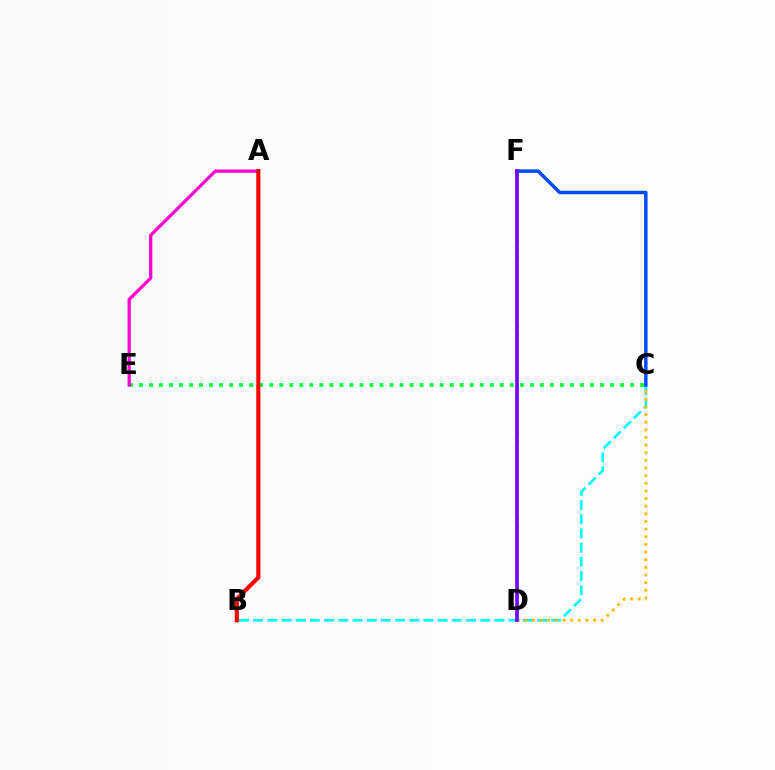{('B', 'C'): [{'color': '#00fff6', 'line_style': 'dashed', 'thickness': 1.93}], ('C', 'D'): [{'color': '#ffbd00', 'line_style': 'dotted', 'thickness': 2.08}], ('C', 'F'): [{'color': '#004bff', 'line_style': 'solid', 'thickness': 2.49}], ('D', 'F'): [{'color': '#84ff00', 'line_style': 'dotted', 'thickness': 2.09}, {'color': '#7200ff', 'line_style': 'solid', 'thickness': 2.59}], ('C', 'E'): [{'color': '#00ff39', 'line_style': 'dotted', 'thickness': 2.72}], ('A', 'E'): [{'color': '#ff00cf', 'line_style': 'solid', 'thickness': 2.33}], ('A', 'B'): [{'color': '#ff0000', 'line_style': 'solid', 'thickness': 2.96}]}